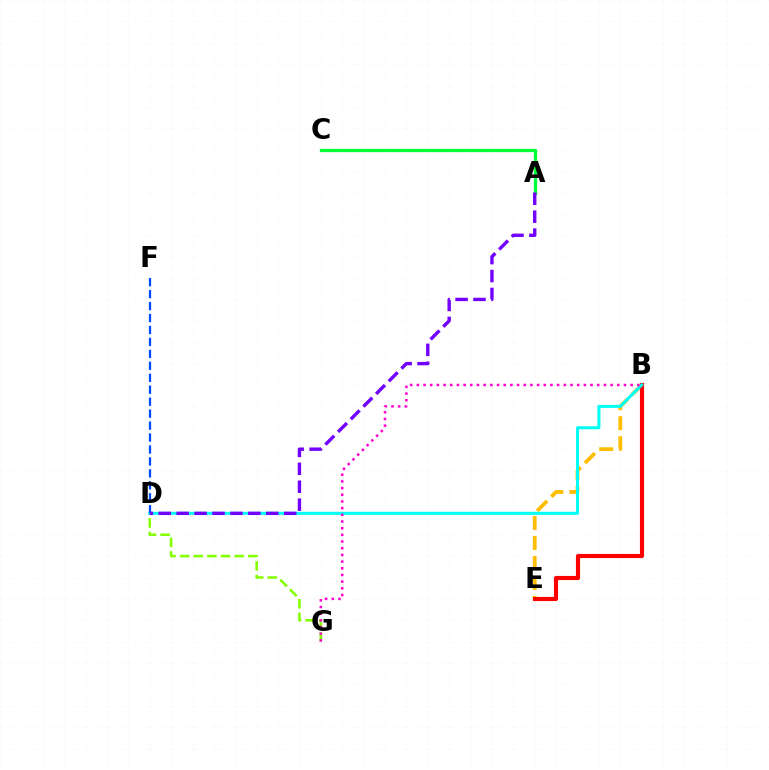{('B', 'E'): [{'color': '#ffbd00', 'line_style': 'dashed', 'thickness': 2.72}, {'color': '#ff0000', 'line_style': 'solid', 'thickness': 2.97}], ('D', 'G'): [{'color': '#84ff00', 'line_style': 'dashed', 'thickness': 1.85}], ('A', 'C'): [{'color': '#00ff39', 'line_style': 'solid', 'thickness': 2.36}], ('B', 'D'): [{'color': '#00fff6', 'line_style': 'solid', 'thickness': 2.19}], ('B', 'G'): [{'color': '#ff00cf', 'line_style': 'dotted', 'thickness': 1.82}], ('D', 'F'): [{'color': '#004bff', 'line_style': 'dashed', 'thickness': 1.62}], ('A', 'D'): [{'color': '#7200ff', 'line_style': 'dashed', 'thickness': 2.43}]}